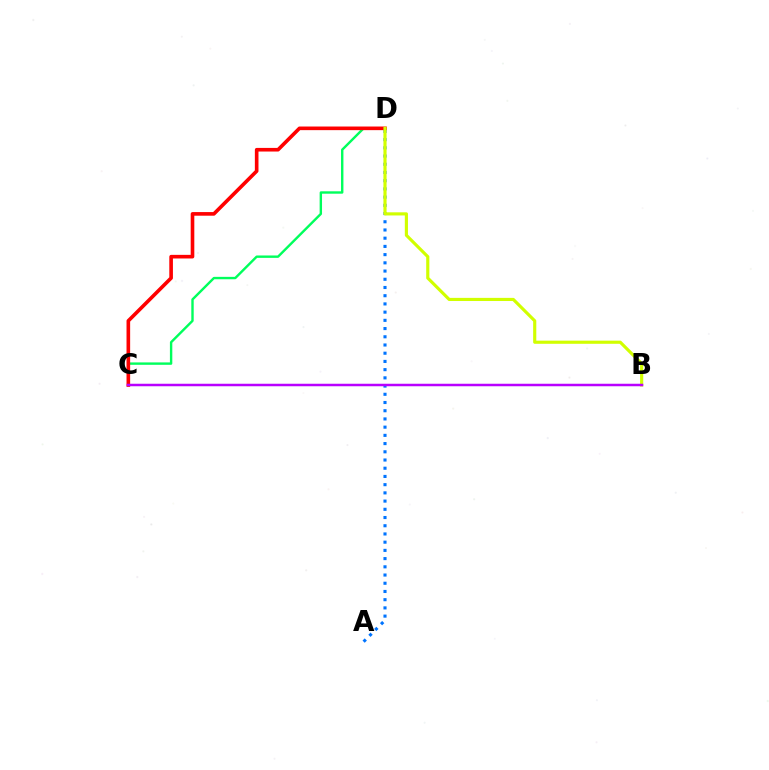{('A', 'D'): [{'color': '#0074ff', 'line_style': 'dotted', 'thickness': 2.23}], ('C', 'D'): [{'color': '#00ff5c', 'line_style': 'solid', 'thickness': 1.73}, {'color': '#ff0000', 'line_style': 'solid', 'thickness': 2.61}], ('B', 'D'): [{'color': '#d1ff00', 'line_style': 'solid', 'thickness': 2.26}], ('B', 'C'): [{'color': '#b900ff', 'line_style': 'solid', 'thickness': 1.8}]}